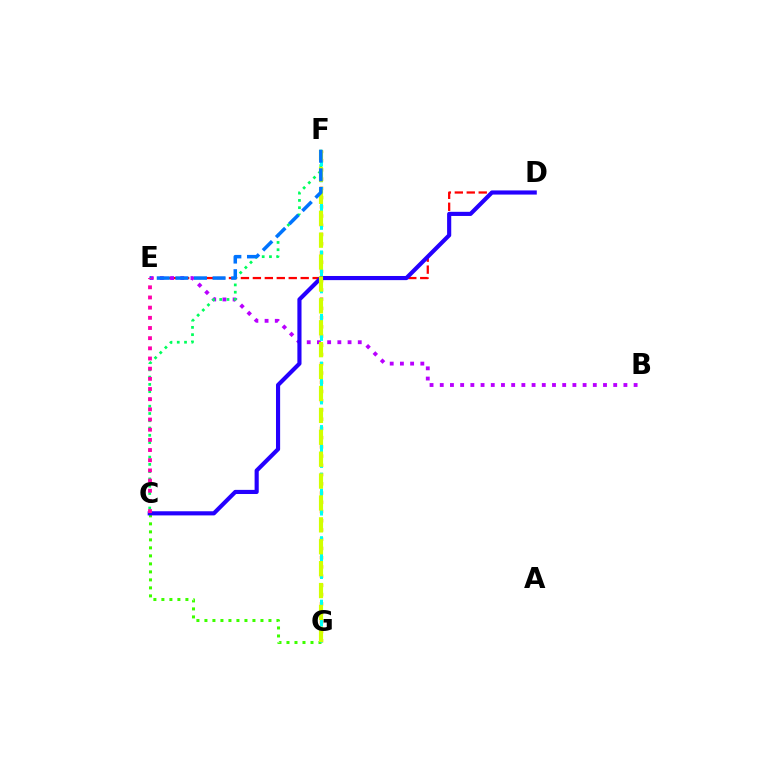{('F', 'G'): [{'color': '#ff9400', 'line_style': 'dotted', 'thickness': 2.51}, {'color': '#00fff6', 'line_style': 'dashed', 'thickness': 2.16}, {'color': '#d1ff00', 'line_style': 'dashed', 'thickness': 2.97}], ('D', 'E'): [{'color': '#ff0000', 'line_style': 'dashed', 'thickness': 1.62}], ('B', 'E'): [{'color': '#b900ff', 'line_style': 'dotted', 'thickness': 2.77}], ('C', 'F'): [{'color': '#00ff5c', 'line_style': 'dotted', 'thickness': 1.98}], ('C', 'G'): [{'color': '#3dff00', 'line_style': 'dotted', 'thickness': 2.17}], ('C', 'D'): [{'color': '#2500ff', 'line_style': 'solid', 'thickness': 2.98}], ('E', 'F'): [{'color': '#0074ff', 'line_style': 'dashed', 'thickness': 2.53}], ('C', 'E'): [{'color': '#ff00ac', 'line_style': 'dotted', 'thickness': 2.76}]}